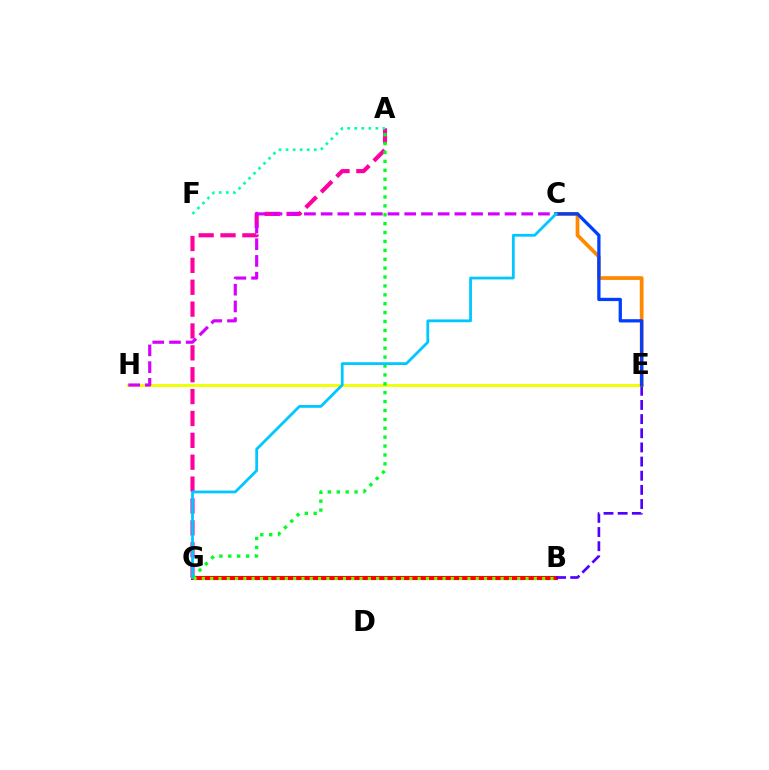{('E', 'H'): [{'color': '#eeff00', 'line_style': 'solid', 'thickness': 2.07}], ('A', 'G'): [{'color': '#ff00a0', 'line_style': 'dashed', 'thickness': 2.97}, {'color': '#00ff27', 'line_style': 'dotted', 'thickness': 2.42}], ('B', 'G'): [{'color': '#ff0000', 'line_style': 'solid', 'thickness': 2.94}, {'color': '#66ff00', 'line_style': 'dotted', 'thickness': 2.25}], ('B', 'E'): [{'color': '#4f00ff', 'line_style': 'dashed', 'thickness': 1.92}], ('A', 'F'): [{'color': '#00ffaf', 'line_style': 'dotted', 'thickness': 1.91}], ('C', 'E'): [{'color': '#ff8800', 'line_style': 'solid', 'thickness': 2.69}, {'color': '#003fff', 'line_style': 'solid', 'thickness': 2.36}], ('C', 'H'): [{'color': '#d600ff', 'line_style': 'dashed', 'thickness': 2.27}], ('C', 'G'): [{'color': '#00c7ff', 'line_style': 'solid', 'thickness': 2.0}]}